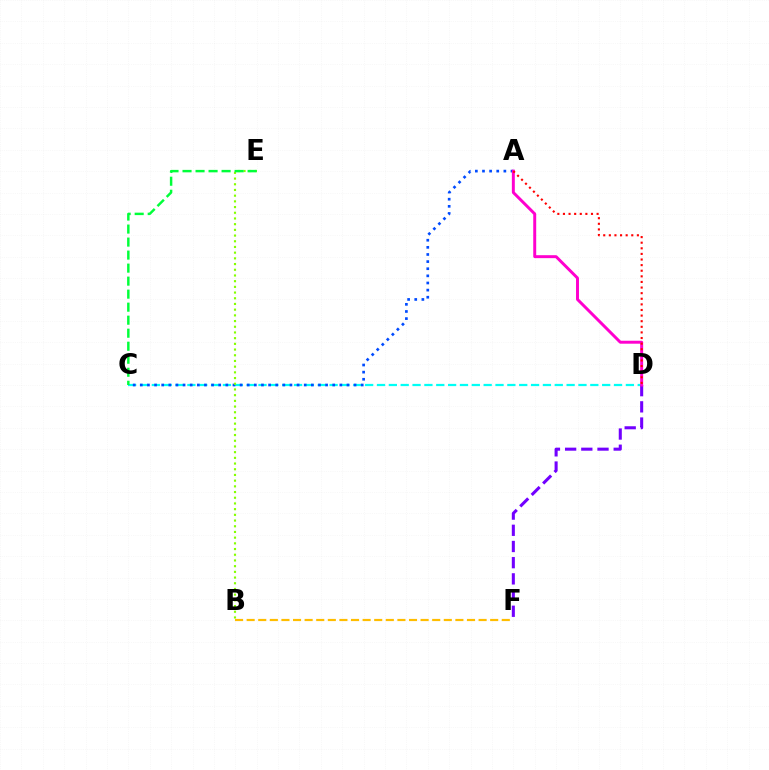{('B', 'F'): [{'color': '#ffbd00', 'line_style': 'dashed', 'thickness': 1.58}], ('C', 'D'): [{'color': '#00fff6', 'line_style': 'dashed', 'thickness': 1.61}], ('A', 'C'): [{'color': '#004bff', 'line_style': 'dotted', 'thickness': 1.94}], ('B', 'E'): [{'color': '#84ff00', 'line_style': 'dotted', 'thickness': 1.55}], ('D', 'F'): [{'color': '#7200ff', 'line_style': 'dashed', 'thickness': 2.2}], ('A', 'D'): [{'color': '#ff00cf', 'line_style': 'solid', 'thickness': 2.13}, {'color': '#ff0000', 'line_style': 'dotted', 'thickness': 1.52}], ('C', 'E'): [{'color': '#00ff39', 'line_style': 'dashed', 'thickness': 1.77}]}